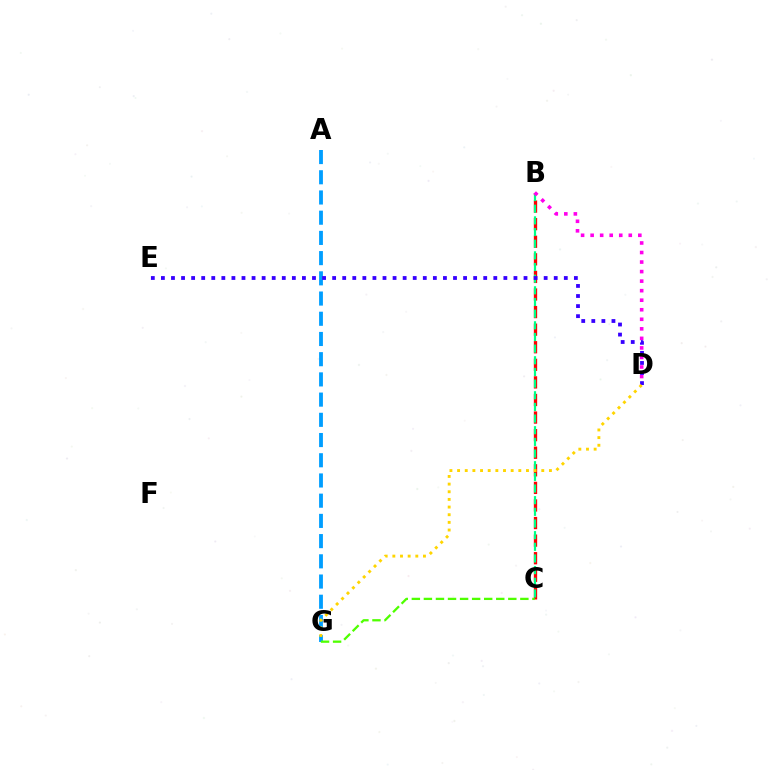{('B', 'C'): [{'color': '#ff0000', 'line_style': 'dashed', 'thickness': 2.39}, {'color': '#00ff86', 'line_style': 'dashed', 'thickness': 1.58}], ('B', 'D'): [{'color': '#ff00ed', 'line_style': 'dotted', 'thickness': 2.59}], ('A', 'G'): [{'color': '#009eff', 'line_style': 'dashed', 'thickness': 2.75}], ('D', 'E'): [{'color': '#3700ff', 'line_style': 'dotted', 'thickness': 2.74}], ('C', 'G'): [{'color': '#4fff00', 'line_style': 'dashed', 'thickness': 1.64}], ('D', 'G'): [{'color': '#ffd500', 'line_style': 'dotted', 'thickness': 2.08}]}